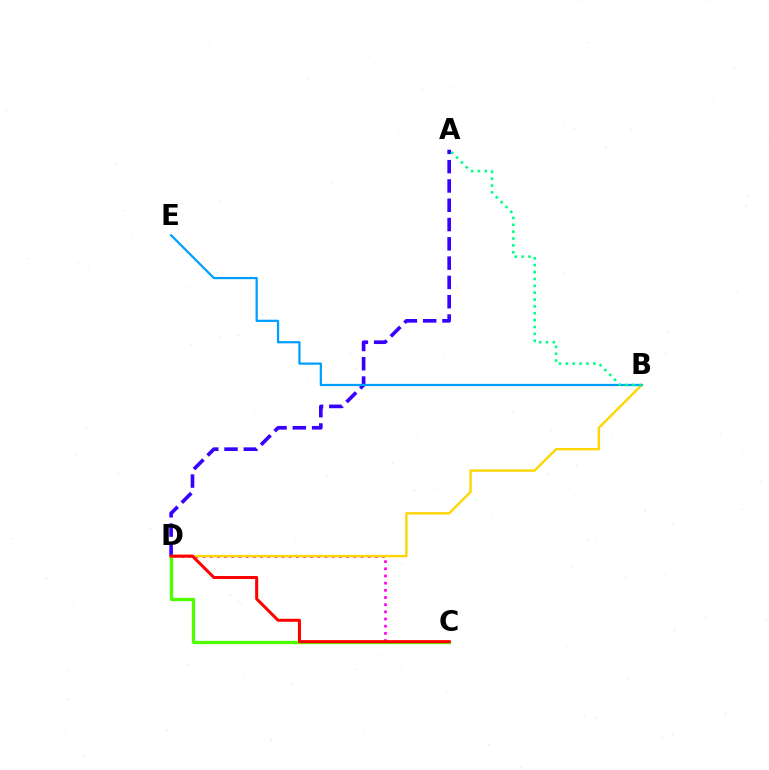{('C', 'D'): [{'color': '#ff00ed', 'line_style': 'dotted', 'thickness': 1.95}, {'color': '#4fff00', 'line_style': 'solid', 'thickness': 2.38}, {'color': '#ff0000', 'line_style': 'solid', 'thickness': 2.18}], ('A', 'D'): [{'color': '#3700ff', 'line_style': 'dashed', 'thickness': 2.62}], ('B', 'D'): [{'color': '#ffd500', 'line_style': 'solid', 'thickness': 1.7}], ('B', 'E'): [{'color': '#009eff', 'line_style': 'solid', 'thickness': 1.61}], ('A', 'B'): [{'color': '#00ff86', 'line_style': 'dotted', 'thickness': 1.87}]}